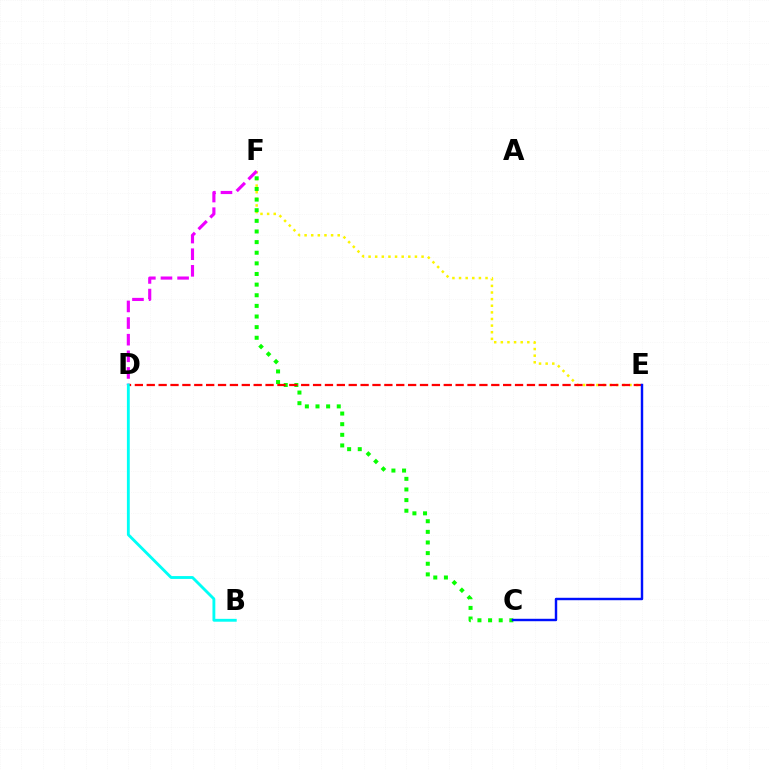{('E', 'F'): [{'color': '#fcf500', 'line_style': 'dotted', 'thickness': 1.8}], ('D', 'F'): [{'color': '#ee00ff', 'line_style': 'dashed', 'thickness': 2.26}], ('C', 'F'): [{'color': '#08ff00', 'line_style': 'dotted', 'thickness': 2.89}], ('D', 'E'): [{'color': '#ff0000', 'line_style': 'dashed', 'thickness': 1.61}], ('B', 'D'): [{'color': '#00fff6', 'line_style': 'solid', 'thickness': 2.06}], ('C', 'E'): [{'color': '#0010ff', 'line_style': 'solid', 'thickness': 1.75}]}